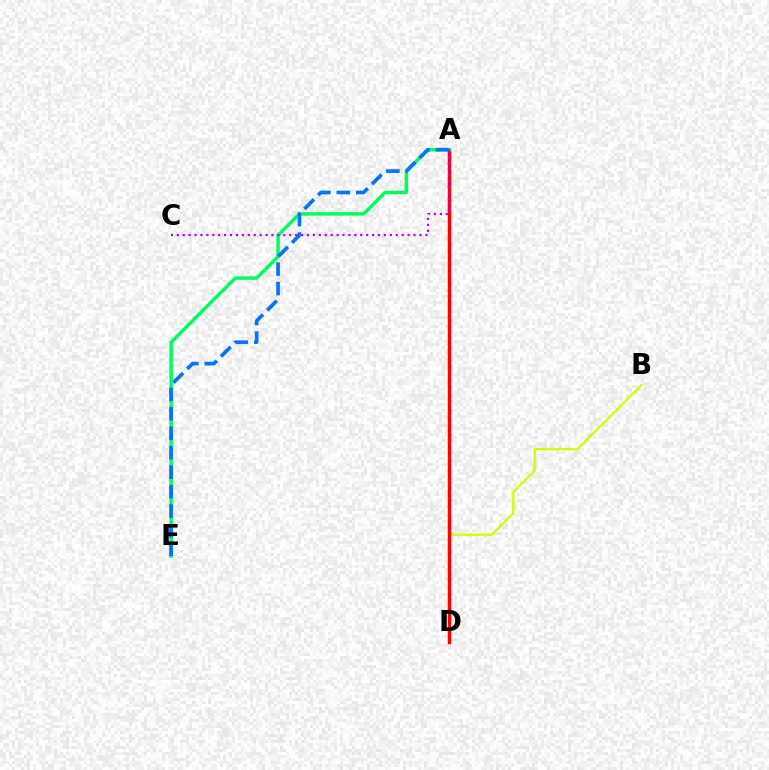{('B', 'D'): [{'color': '#d1ff00', 'line_style': 'solid', 'thickness': 1.66}], ('A', 'D'): [{'color': '#ff0000', 'line_style': 'solid', 'thickness': 2.5}], ('A', 'E'): [{'color': '#00ff5c', 'line_style': 'solid', 'thickness': 2.51}, {'color': '#0074ff', 'line_style': 'dashed', 'thickness': 2.64}], ('A', 'C'): [{'color': '#b900ff', 'line_style': 'dotted', 'thickness': 1.61}]}